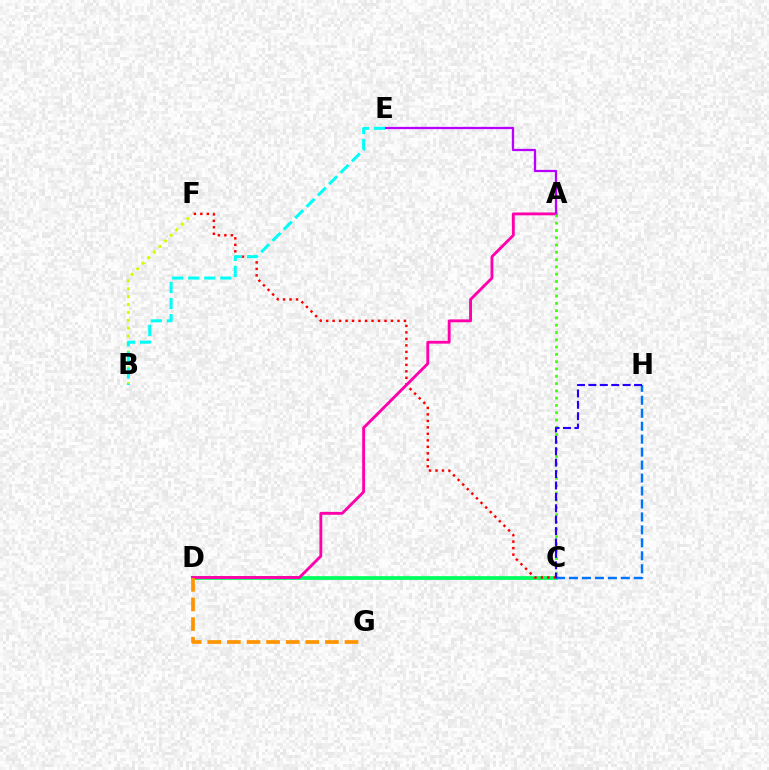{('C', 'D'): [{'color': '#00ff5c', 'line_style': 'solid', 'thickness': 2.68}], ('C', 'F'): [{'color': '#ff0000', 'line_style': 'dotted', 'thickness': 1.76}], ('B', 'F'): [{'color': '#d1ff00', 'line_style': 'dotted', 'thickness': 2.15}], ('A', 'D'): [{'color': '#ff00ac', 'line_style': 'solid', 'thickness': 2.06}], ('A', 'E'): [{'color': '#b900ff', 'line_style': 'solid', 'thickness': 1.64}], ('D', 'G'): [{'color': '#ff9400', 'line_style': 'dashed', 'thickness': 2.66}], ('B', 'E'): [{'color': '#00fff6', 'line_style': 'dashed', 'thickness': 2.18}], ('A', 'C'): [{'color': '#3dff00', 'line_style': 'dotted', 'thickness': 1.98}], ('C', 'H'): [{'color': '#0074ff', 'line_style': 'dashed', 'thickness': 1.76}, {'color': '#2500ff', 'line_style': 'dashed', 'thickness': 1.55}]}